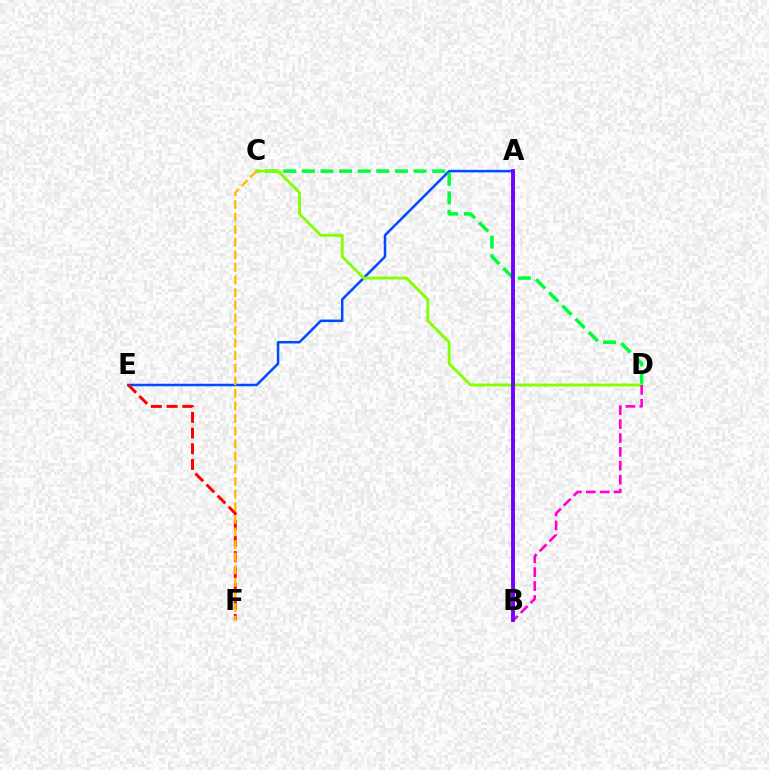{('A', 'E'): [{'color': '#004bff', 'line_style': 'solid', 'thickness': 1.8}], ('C', 'D'): [{'color': '#00ff39', 'line_style': 'dashed', 'thickness': 2.53}, {'color': '#84ff00', 'line_style': 'solid', 'thickness': 2.07}], ('A', 'B'): [{'color': '#00fff6', 'line_style': 'dashed', 'thickness': 2.11}, {'color': '#7200ff', 'line_style': 'solid', 'thickness': 2.8}], ('E', 'F'): [{'color': '#ff0000', 'line_style': 'dashed', 'thickness': 2.13}], ('B', 'D'): [{'color': '#ff00cf', 'line_style': 'dashed', 'thickness': 1.89}], ('C', 'F'): [{'color': '#ffbd00', 'line_style': 'dashed', 'thickness': 1.71}]}